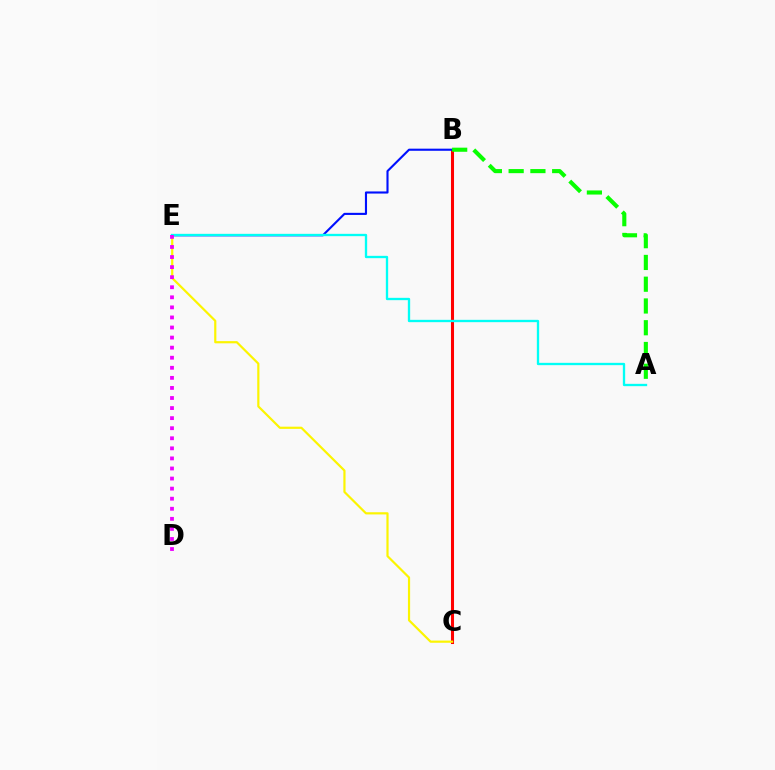{('B', 'C'): [{'color': '#ff0000', 'line_style': 'solid', 'thickness': 2.2}], ('B', 'E'): [{'color': '#0010ff', 'line_style': 'solid', 'thickness': 1.52}], ('A', 'B'): [{'color': '#08ff00', 'line_style': 'dashed', 'thickness': 2.96}], ('C', 'E'): [{'color': '#fcf500', 'line_style': 'solid', 'thickness': 1.58}], ('A', 'E'): [{'color': '#00fff6', 'line_style': 'solid', 'thickness': 1.67}], ('D', 'E'): [{'color': '#ee00ff', 'line_style': 'dotted', 'thickness': 2.74}]}